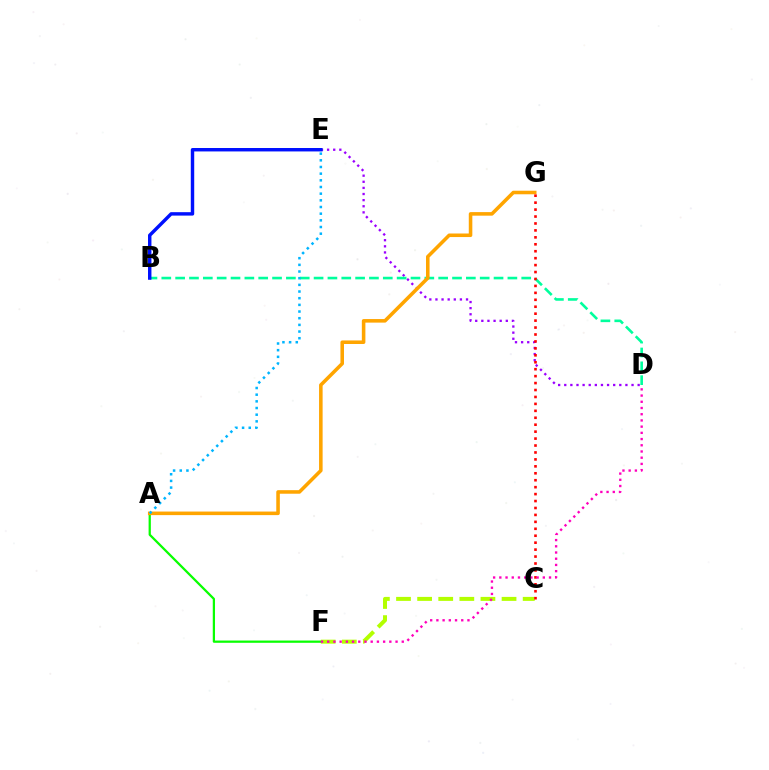{('D', 'E'): [{'color': '#9b00ff', 'line_style': 'dotted', 'thickness': 1.66}], ('A', 'F'): [{'color': '#08ff00', 'line_style': 'solid', 'thickness': 1.62}], ('C', 'F'): [{'color': '#b3ff00', 'line_style': 'dashed', 'thickness': 2.87}], ('B', 'D'): [{'color': '#00ff9d', 'line_style': 'dashed', 'thickness': 1.88}], ('A', 'G'): [{'color': '#ffa500', 'line_style': 'solid', 'thickness': 2.56}], ('C', 'G'): [{'color': '#ff0000', 'line_style': 'dotted', 'thickness': 1.89}], ('B', 'E'): [{'color': '#0010ff', 'line_style': 'solid', 'thickness': 2.47}], ('D', 'F'): [{'color': '#ff00bd', 'line_style': 'dotted', 'thickness': 1.69}], ('A', 'E'): [{'color': '#00b5ff', 'line_style': 'dotted', 'thickness': 1.81}]}